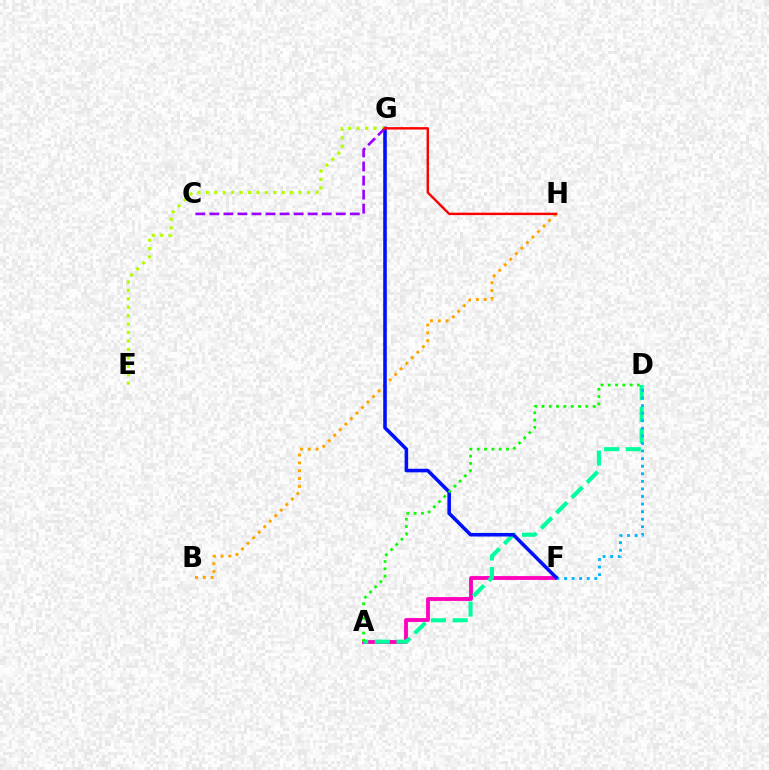{('A', 'F'): [{'color': '#ff00bd', 'line_style': 'solid', 'thickness': 2.77}], ('A', 'D'): [{'color': '#00ff9d', 'line_style': 'dashed', 'thickness': 2.94}, {'color': '#08ff00', 'line_style': 'dotted', 'thickness': 1.98}], ('B', 'H'): [{'color': '#ffa500', 'line_style': 'dotted', 'thickness': 2.13}], ('D', 'F'): [{'color': '#00b5ff', 'line_style': 'dotted', 'thickness': 2.06}], ('F', 'G'): [{'color': '#0010ff', 'line_style': 'solid', 'thickness': 2.57}], ('E', 'G'): [{'color': '#b3ff00', 'line_style': 'dotted', 'thickness': 2.29}], ('C', 'G'): [{'color': '#9b00ff', 'line_style': 'dashed', 'thickness': 1.91}], ('G', 'H'): [{'color': '#ff0000', 'line_style': 'solid', 'thickness': 1.74}]}